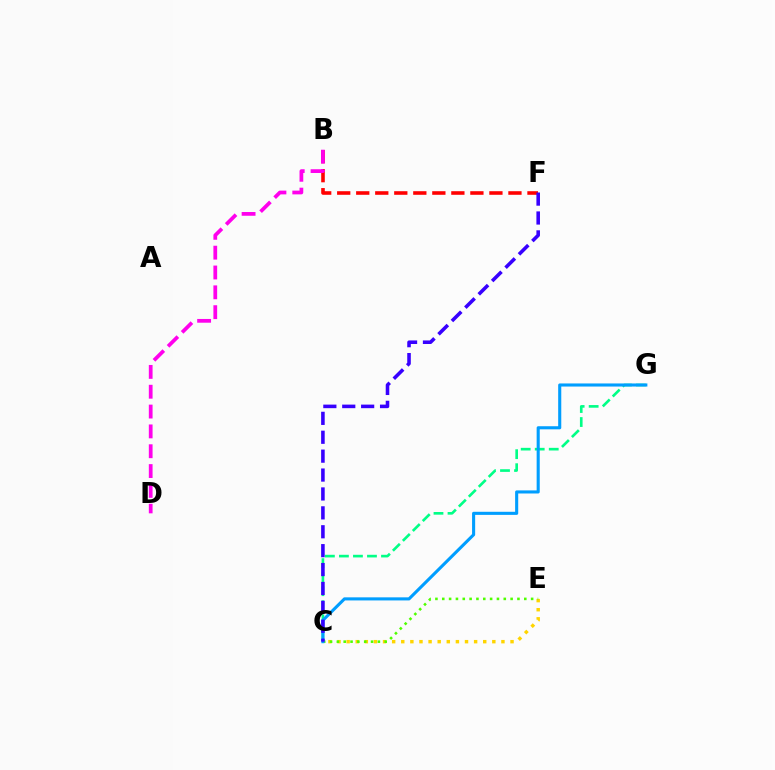{('C', 'G'): [{'color': '#00ff86', 'line_style': 'dashed', 'thickness': 1.91}, {'color': '#009eff', 'line_style': 'solid', 'thickness': 2.23}], ('B', 'F'): [{'color': '#ff0000', 'line_style': 'dashed', 'thickness': 2.58}], ('B', 'D'): [{'color': '#ff00ed', 'line_style': 'dashed', 'thickness': 2.69}], ('C', 'E'): [{'color': '#ffd500', 'line_style': 'dotted', 'thickness': 2.47}, {'color': '#4fff00', 'line_style': 'dotted', 'thickness': 1.86}], ('C', 'F'): [{'color': '#3700ff', 'line_style': 'dashed', 'thickness': 2.57}]}